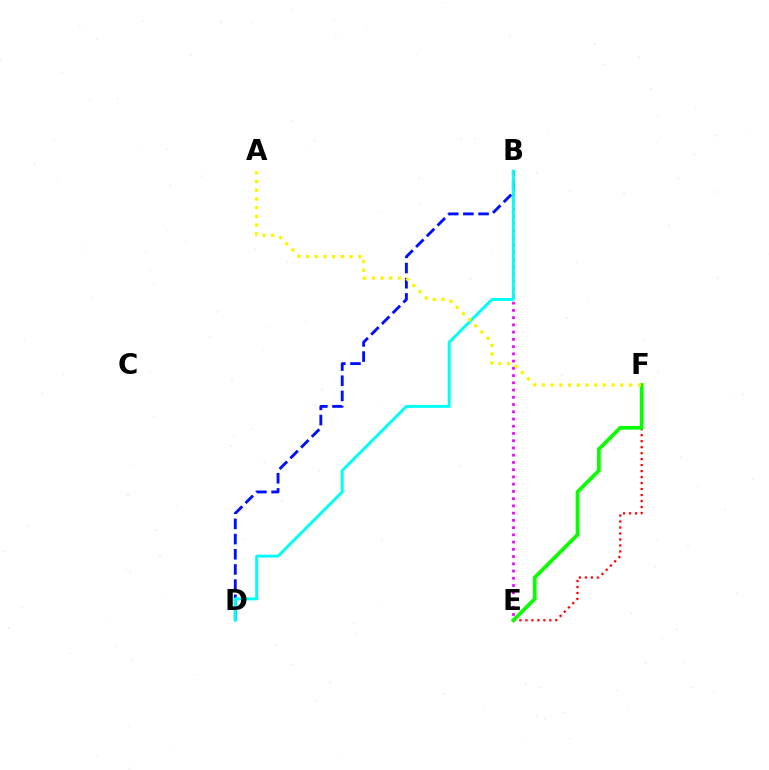{('B', 'D'): [{'color': '#0010ff', 'line_style': 'dashed', 'thickness': 2.06}, {'color': '#00fff6', 'line_style': 'solid', 'thickness': 2.12}], ('B', 'E'): [{'color': '#ee00ff', 'line_style': 'dotted', 'thickness': 1.97}], ('E', 'F'): [{'color': '#ff0000', 'line_style': 'dotted', 'thickness': 1.63}, {'color': '#08ff00', 'line_style': 'solid', 'thickness': 2.67}], ('A', 'F'): [{'color': '#fcf500', 'line_style': 'dotted', 'thickness': 2.37}]}